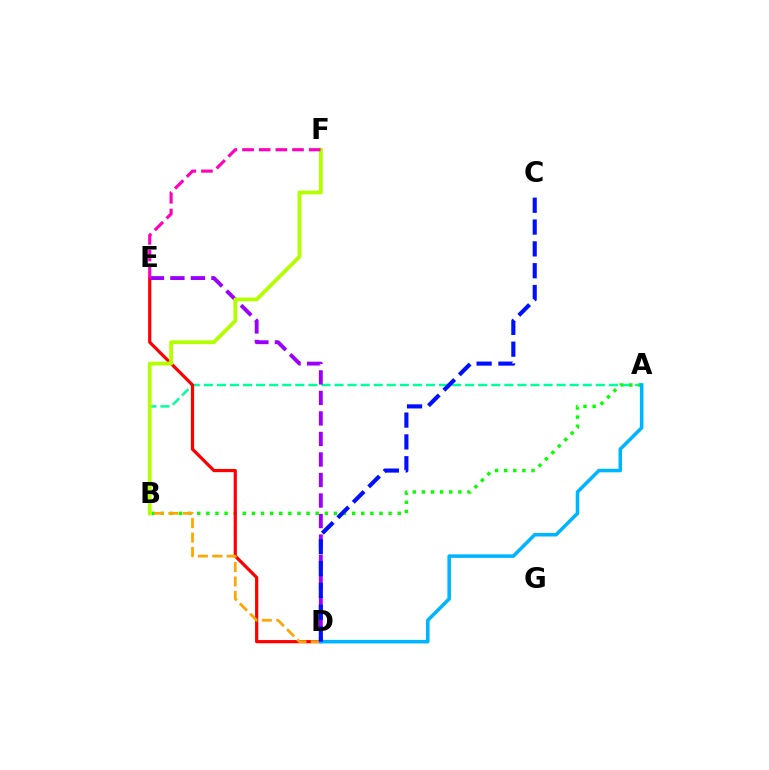{('A', 'B'): [{'color': '#00ff9d', 'line_style': 'dashed', 'thickness': 1.78}, {'color': '#08ff00', 'line_style': 'dotted', 'thickness': 2.48}], ('D', 'E'): [{'color': '#ff0000', 'line_style': 'solid', 'thickness': 2.3}, {'color': '#9b00ff', 'line_style': 'dashed', 'thickness': 2.79}], ('B', 'D'): [{'color': '#ffa500', 'line_style': 'dashed', 'thickness': 1.96}], ('B', 'F'): [{'color': '#b3ff00', 'line_style': 'solid', 'thickness': 2.73}], ('A', 'D'): [{'color': '#00b5ff', 'line_style': 'solid', 'thickness': 2.55}], ('C', 'D'): [{'color': '#0010ff', 'line_style': 'dashed', 'thickness': 2.97}], ('E', 'F'): [{'color': '#ff00bd', 'line_style': 'dashed', 'thickness': 2.26}]}